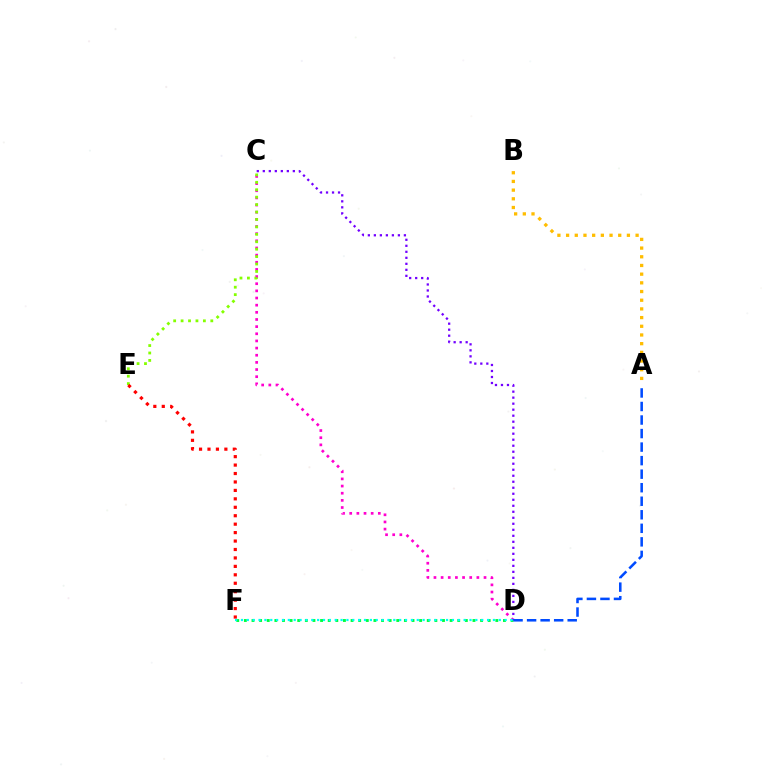{('C', 'D'): [{'color': '#ff00cf', 'line_style': 'dotted', 'thickness': 1.94}, {'color': '#7200ff', 'line_style': 'dotted', 'thickness': 1.63}], ('D', 'F'): [{'color': '#00ff39', 'line_style': 'dotted', 'thickness': 2.07}, {'color': '#00fff6', 'line_style': 'dotted', 'thickness': 1.59}], ('C', 'E'): [{'color': '#84ff00', 'line_style': 'dotted', 'thickness': 2.02}], ('A', 'D'): [{'color': '#004bff', 'line_style': 'dashed', 'thickness': 1.84}], ('A', 'B'): [{'color': '#ffbd00', 'line_style': 'dotted', 'thickness': 2.36}], ('E', 'F'): [{'color': '#ff0000', 'line_style': 'dotted', 'thickness': 2.29}]}